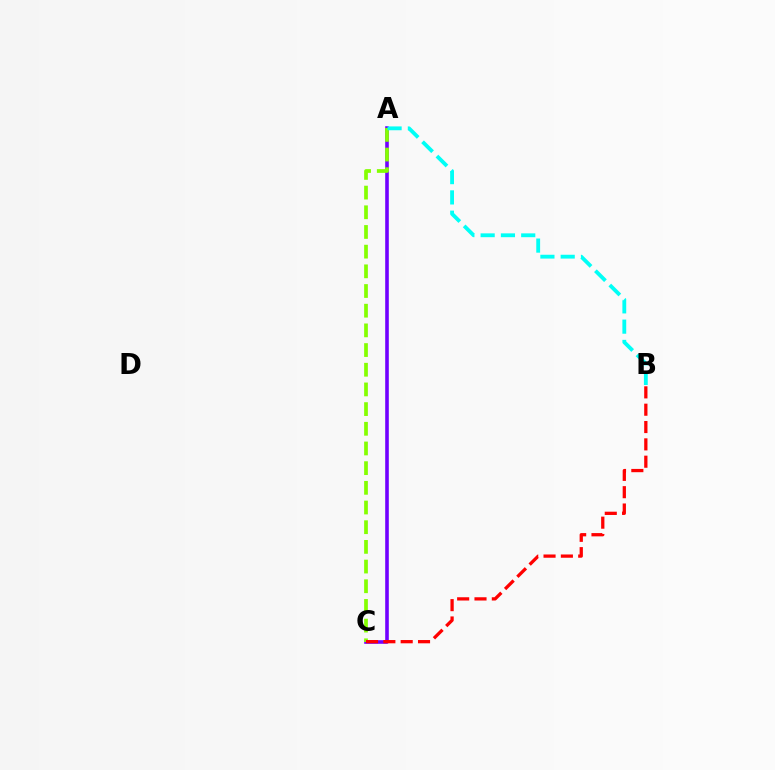{('A', 'C'): [{'color': '#7200ff', 'line_style': 'solid', 'thickness': 2.59}, {'color': '#84ff00', 'line_style': 'dashed', 'thickness': 2.67}], ('A', 'B'): [{'color': '#00fff6', 'line_style': 'dashed', 'thickness': 2.76}], ('B', 'C'): [{'color': '#ff0000', 'line_style': 'dashed', 'thickness': 2.36}]}